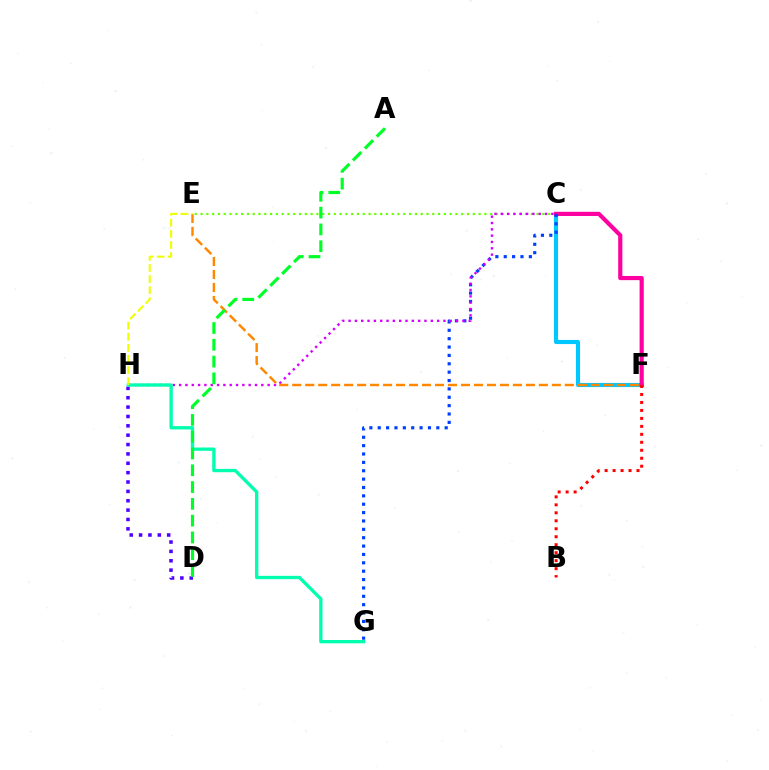{('D', 'H'): [{'color': '#4f00ff', 'line_style': 'dotted', 'thickness': 2.54}], ('C', 'F'): [{'color': '#00c7ff', 'line_style': 'solid', 'thickness': 2.96}, {'color': '#ff00a0', 'line_style': 'solid', 'thickness': 3.0}], ('C', 'E'): [{'color': '#66ff00', 'line_style': 'dotted', 'thickness': 1.57}], ('C', 'G'): [{'color': '#003fff', 'line_style': 'dotted', 'thickness': 2.27}], ('C', 'H'): [{'color': '#d600ff', 'line_style': 'dotted', 'thickness': 1.72}], ('B', 'F'): [{'color': '#ff0000', 'line_style': 'dotted', 'thickness': 2.17}], ('G', 'H'): [{'color': '#00ffaf', 'line_style': 'solid', 'thickness': 2.39}], ('E', 'F'): [{'color': '#ff8800', 'line_style': 'dashed', 'thickness': 1.76}], ('E', 'H'): [{'color': '#eeff00', 'line_style': 'dashed', 'thickness': 1.51}], ('A', 'D'): [{'color': '#00ff27', 'line_style': 'dashed', 'thickness': 2.28}]}